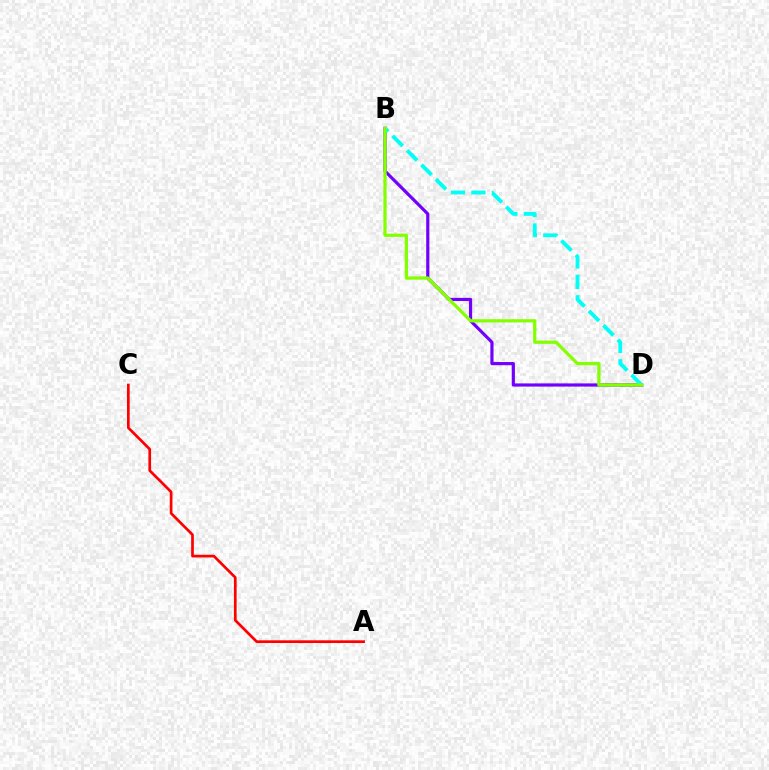{('B', 'D'): [{'color': '#7200ff', 'line_style': 'solid', 'thickness': 2.28}, {'color': '#00fff6', 'line_style': 'dashed', 'thickness': 2.77}, {'color': '#84ff00', 'line_style': 'solid', 'thickness': 2.34}], ('A', 'C'): [{'color': '#ff0000', 'line_style': 'solid', 'thickness': 1.94}]}